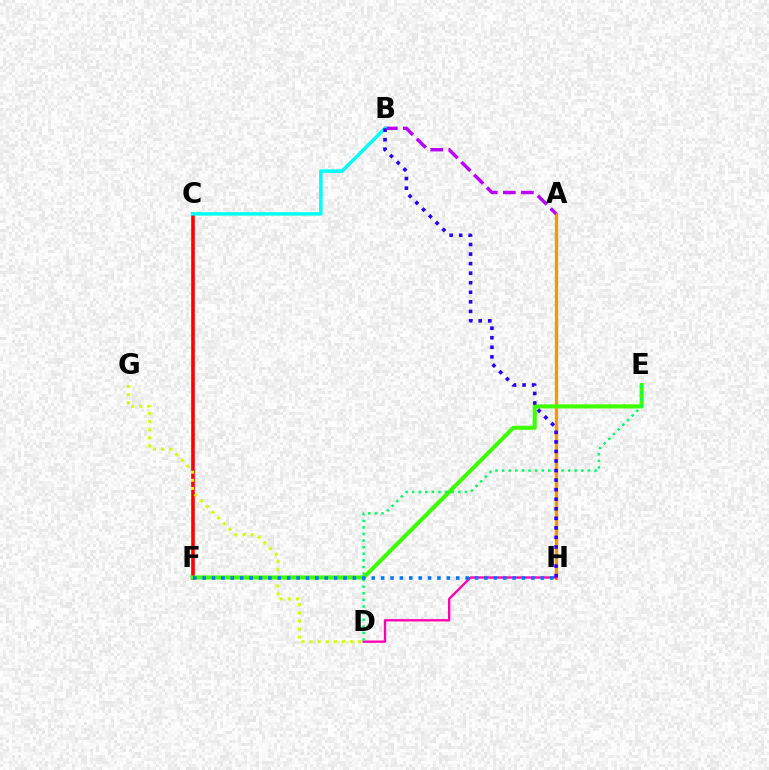{('A', 'H'): [{'color': '#ff9400', 'line_style': 'solid', 'thickness': 2.38}], ('C', 'F'): [{'color': '#ff0000', 'line_style': 'solid', 'thickness': 2.59}], ('D', 'G'): [{'color': '#d1ff00', 'line_style': 'dotted', 'thickness': 2.2}], ('E', 'F'): [{'color': '#3dff00', 'line_style': 'solid', 'thickness': 2.93}], ('A', 'B'): [{'color': '#b900ff', 'line_style': 'dashed', 'thickness': 2.46}], ('B', 'C'): [{'color': '#00fff6', 'line_style': 'solid', 'thickness': 2.51}], ('D', 'H'): [{'color': '#ff00ac', 'line_style': 'solid', 'thickness': 1.68}], ('D', 'E'): [{'color': '#00ff5c', 'line_style': 'dotted', 'thickness': 1.79}], ('F', 'H'): [{'color': '#0074ff', 'line_style': 'dotted', 'thickness': 2.55}], ('B', 'H'): [{'color': '#2500ff', 'line_style': 'dotted', 'thickness': 2.59}]}